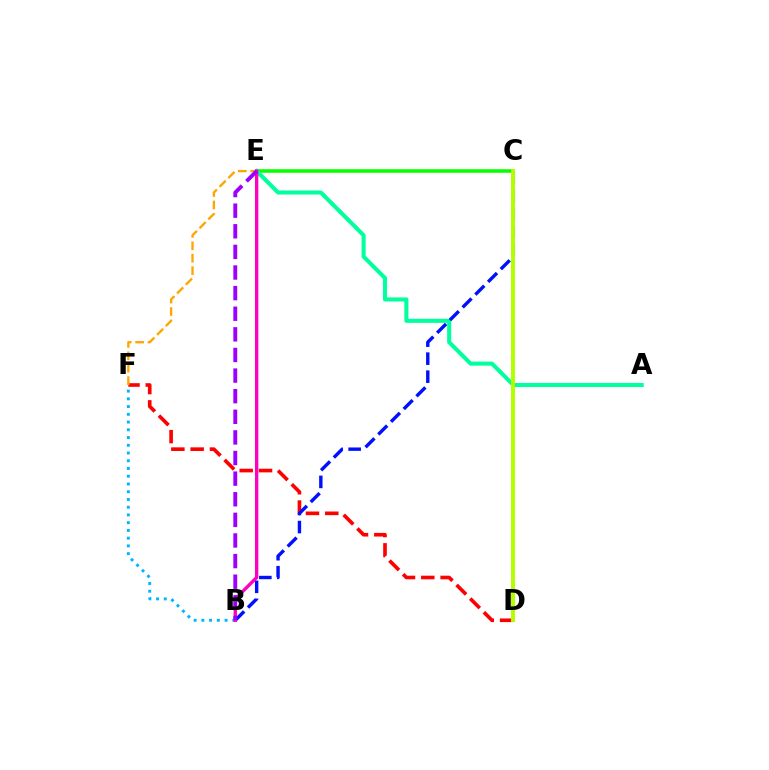{('C', 'E'): [{'color': '#08ff00', 'line_style': 'solid', 'thickness': 2.56}], ('D', 'F'): [{'color': '#ff0000', 'line_style': 'dashed', 'thickness': 2.62}], ('A', 'E'): [{'color': '#00ff9d', 'line_style': 'solid', 'thickness': 2.91}], ('E', 'F'): [{'color': '#ffa500', 'line_style': 'dashed', 'thickness': 1.69}], ('B', 'F'): [{'color': '#00b5ff', 'line_style': 'dotted', 'thickness': 2.1}], ('B', 'C'): [{'color': '#0010ff', 'line_style': 'dashed', 'thickness': 2.45}], ('B', 'E'): [{'color': '#ff00bd', 'line_style': 'solid', 'thickness': 2.4}, {'color': '#9b00ff', 'line_style': 'dashed', 'thickness': 2.8}], ('C', 'D'): [{'color': '#b3ff00', 'line_style': 'solid', 'thickness': 2.84}]}